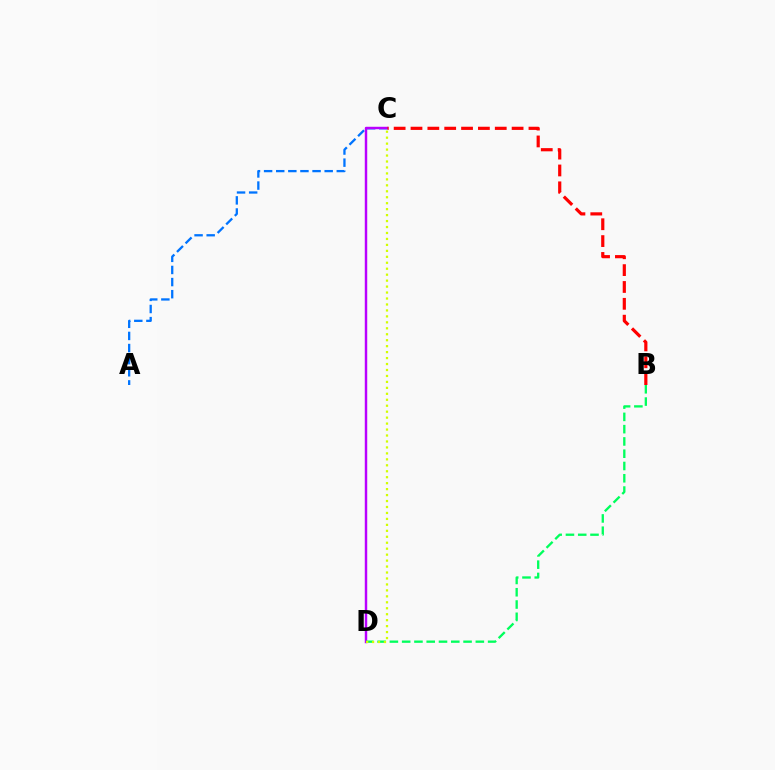{('A', 'C'): [{'color': '#0074ff', 'line_style': 'dashed', 'thickness': 1.65}], ('C', 'D'): [{'color': '#b900ff', 'line_style': 'solid', 'thickness': 1.76}, {'color': '#d1ff00', 'line_style': 'dotted', 'thickness': 1.62}], ('B', 'D'): [{'color': '#00ff5c', 'line_style': 'dashed', 'thickness': 1.67}], ('B', 'C'): [{'color': '#ff0000', 'line_style': 'dashed', 'thickness': 2.29}]}